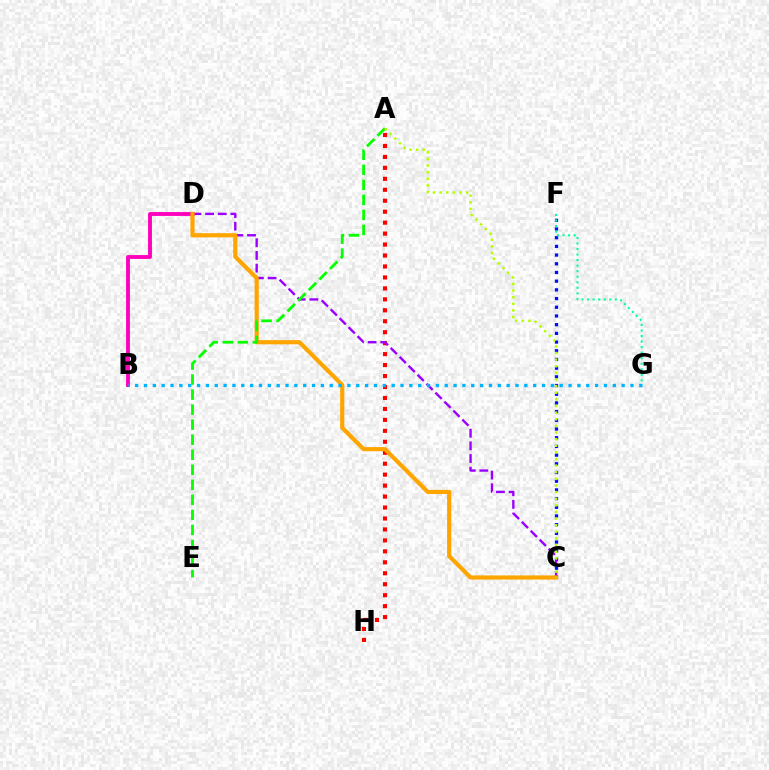{('A', 'H'): [{'color': '#ff0000', 'line_style': 'dotted', 'thickness': 2.98}], ('C', 'F'): [{'color': '#0010ff', 'line_style': 'dotted', 'thickness': 2.36}], ('C', 'D'): [{'color': '#9b00ff', 'line_style': 'dashed', 'thickness': 1.72}, {'color': '#ffa500', 'line_style': 'solid', 'thickness': 2.99}], ('B', 'D'): [{'color': '#ff00bd', 'line_style': 'solid', 'thickness': 2.78}], ('A', 'E'): [{'color': '#08ff00', 'line_style': 'dashed', 'thickness': 2.04}], ('B', 'G'): [{'color': '#00b5ff', 'line_style': 'dotted', 'thickness': 2.4}], ('A', 'C'): [{'color': '#b3ff00', 'line_style': 'dotted', 'thickness': 1.8}], ('F', 'G'): [{'color': '#00ff9d', 'line_style': 'dotted', 'thickness': 1.51}]}